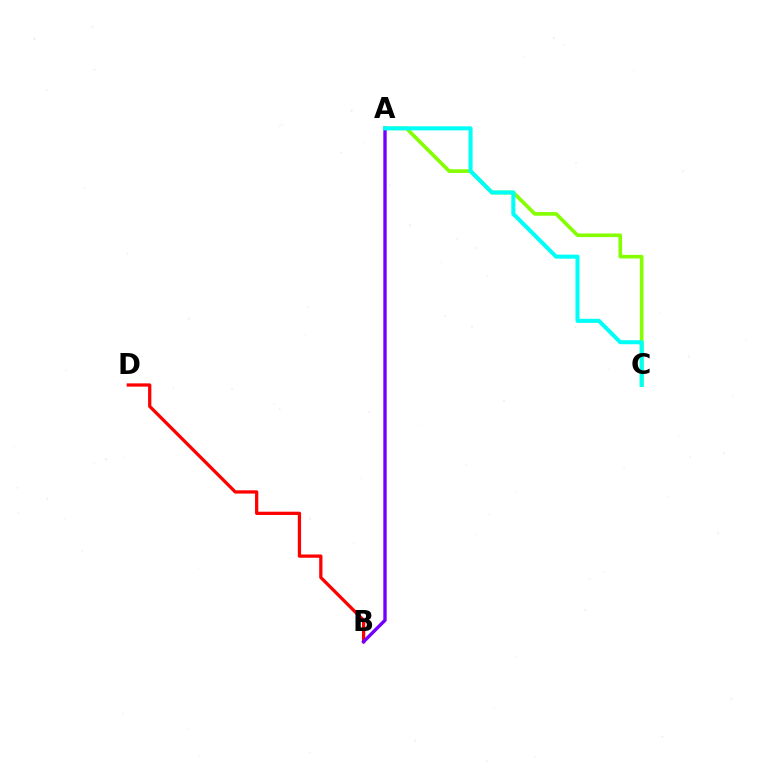{('B', 'D'): [{'color': '#ff0000', 'line_style': 'solid', 'thickness': 2.35}], ('A', 'C'): [{'color': '#84ff00', 'line_style': 'solid', 'thickness': 2.61}, {'color': '#00fff6', 'line_style': 'solid', 'thickness': 2.92}], ('A', 'B'): [{'color': '#7200ff', 'line_style': 'solid', 'thickness': 2.42}]}